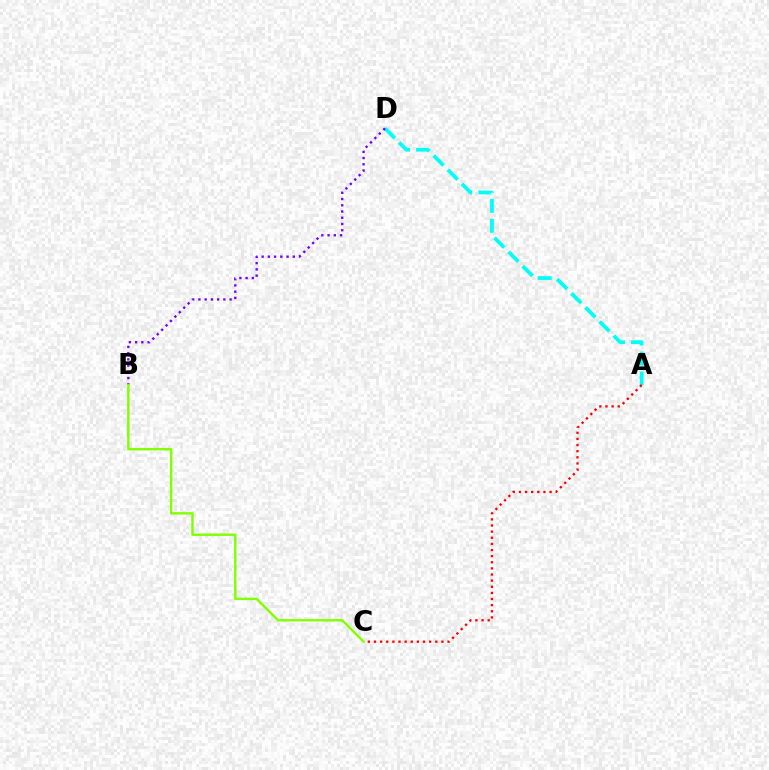{('A', 'D'): [{'color': '#00fff6', 'line_style': 'dashed', 'thickness': 2.71}], ('A', 'C'): [{'color': '#ff0000', 'line_style': 'dotted', 'thickness': 1.66}], ('B', 'D'): [{'color': '#7200ff', 'line_style': 'dotted', 'thickness': 1.69}], ('B', 'C'): [{'color': '#84ff00', 'line_style': 'solid', 'thickness': 1.74}]}